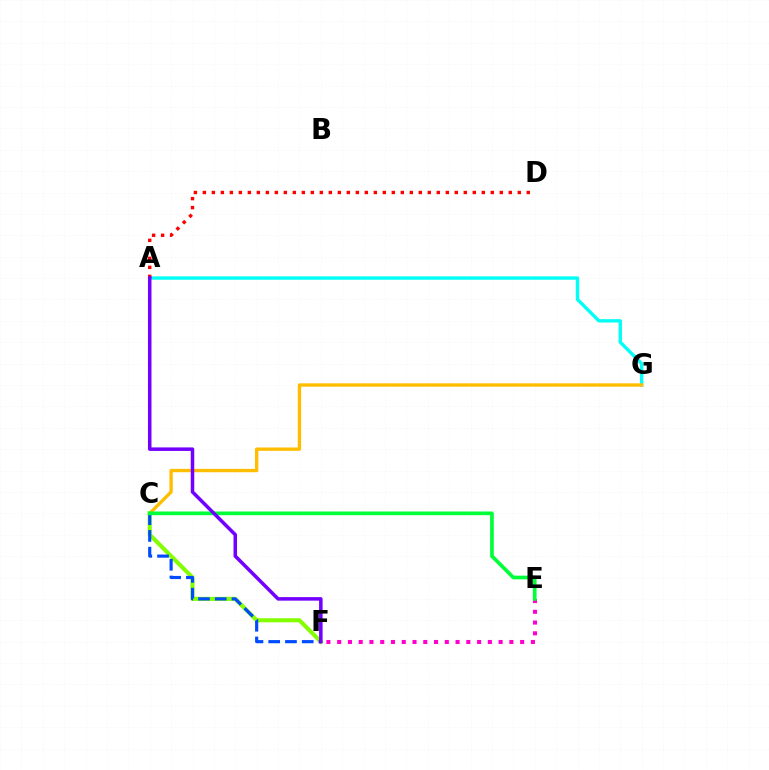{('E', 'F'): [{'color': '#ff00cf', 'line_style': 'dotted', 'thickness': 2.92}], ('A', 'G'): [{'color': '#00fff6', 'line_style': 'solid', 'thickness': 2.41}], ('C', 'G'): [{'color': '#ffbd00', 'line_style': 'solid', 'thickness': 2.41}], ('C', 'F'): [{'color': '#84ff00', 'line_style': 'solid', 'thickness': 2.94}, {'color': '#004bff', 'line_style': 'dashed', 'thickness': 2.27}], ('A', 'D'): [{'color': '#ff0000', 'line_style': 'dotted', 'thickness': 2.44}], ('C', 'E'): [{'color': '#00ff39', 'line_style': 'solid', 'thickness': 2.65}], ('A', 'F'): [{'color': '#7200ff', 'line_style': 'solid', 'thickness': 2.53}]}